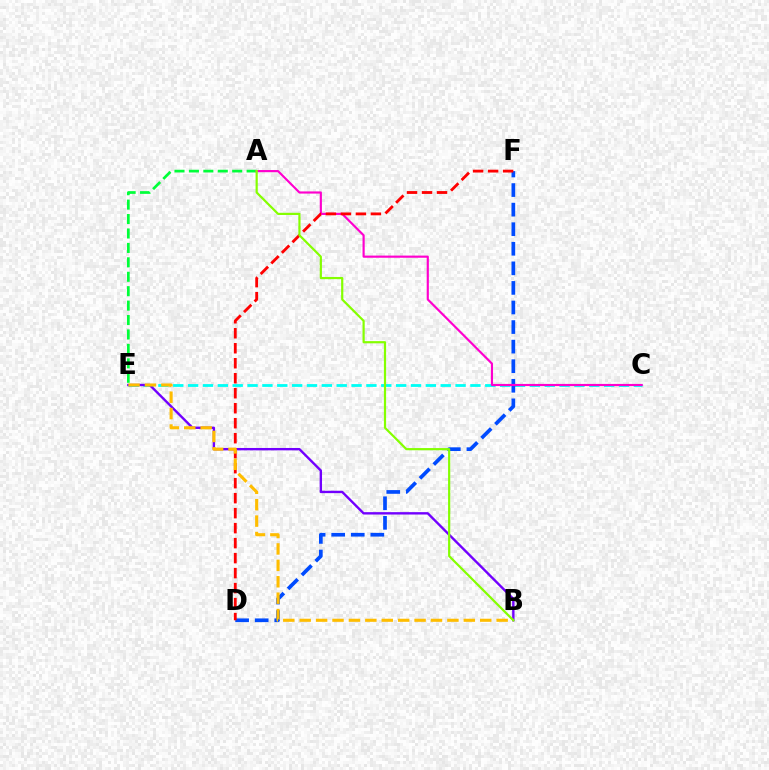{('A', 'E'): [{'color': '#00ff39', 'line_style': 'dashed', 'thickness': 1.96}], ('C', 'E'): [{'color': '#00fff6', 'line_style': 'dashed', 'thickness': 2.02}], ('D', 'F'): [{'color': '#004bff', 'line_style': 'dashed', 'thickness': 2.66}, {'color': '#ff0000', 'line_style': 'dashed', 'thickness': 2.04}], ('B', 'E'): [{'color': '#7200ff', 'line_style': 'solid', 'thickness': 1.71}, {'color': '#ffbd00', 'line_style': 'dashed', 'thickness': 2.23}], ('A', 'C'): [{'color': '#ff00cf', 'line_style': 'solid', 'thickness': 1.55}], ('A', 'B'): [{'color': '#84ff00', 'line_style': 'solid', 'thickness': 1.58}]}